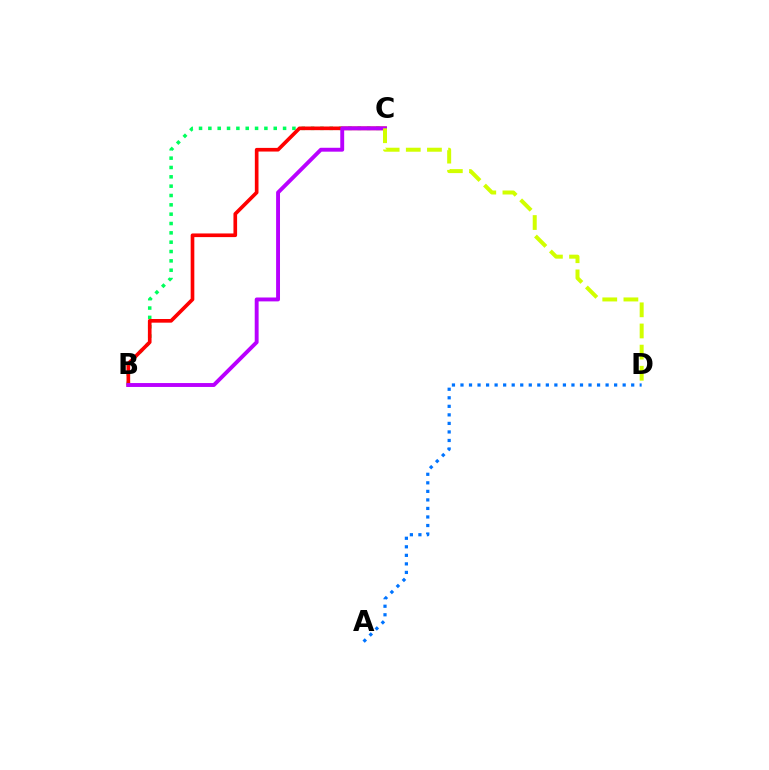{('A', 'D'): [{'color': '#0074ff', 'line_style': 'dotted', 'thickness': 2.32}], ('B', 'C'): [{'color': '#00ff5c', 'line_style': 'dotted', 'thickness': 2.54}, {'color': '#ff0000', 'line_style': 'solid', 'thickness': 2.63}, {'color': '#b900ff', 'line_style': 'solid', 'thickness': 2.8}], ('C', 'D'): [{'color': '#d1ff00', 'line_style': 'dashed', 'thickness': 2.87}]}